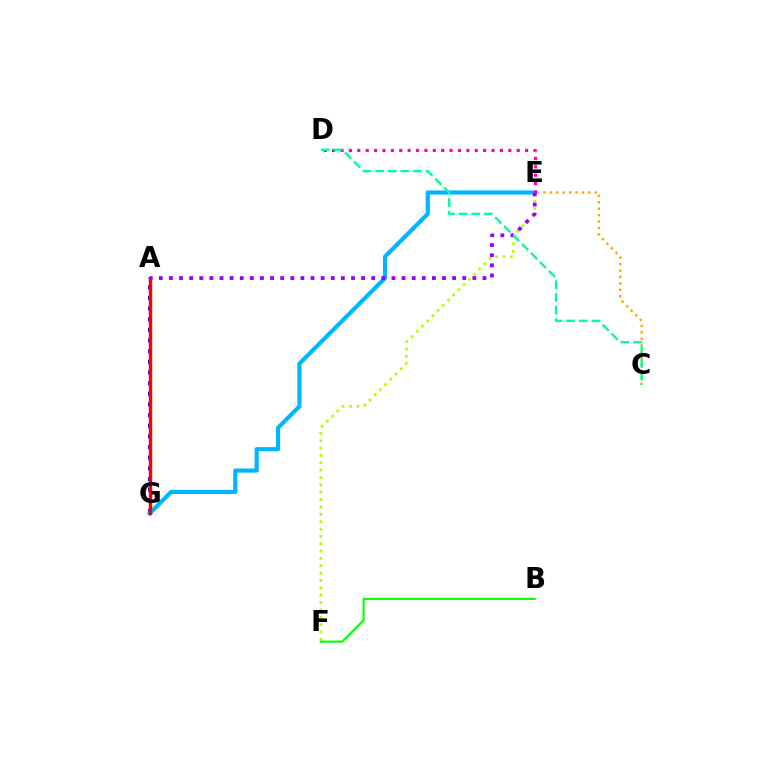{('A', 'G'): [{'color': '#0010ff', 'line_style': 'dotted', 'thickness': 2.89}, {'color': '#ff0000', 'line_style': 'solid', 'thickness': 2.46}], ('E', 'G'): [{'color': '#00b5ff', 'line_style': 'solid', 'thickness': 3.0}], ('E', 'F'): [{'color': '#b3ff00', 'line_style': 'dotted', 'thickness': 2.0}], ('C', 'E'): [{'color': '#ffa500', 'line_style': 'dotted', 'thickness': 1.75}], ('B', 'F'): [{'color': '#08ff00', 'line_style': 'solid', 'thickness': 1.54}], ('D', 'E'): [{'color': '#ff00bd', 'line_style': 'dotted', 'thickness': 2.28}], ('A', 'E'): [{'color': '#9b00ff', 'line_style': 'dotted', 'thickness': 2.75}], ('C', 'D'): [{'color': '#00ff9d', 'line_style': 'dashed', 'thickness': 1.72}]}